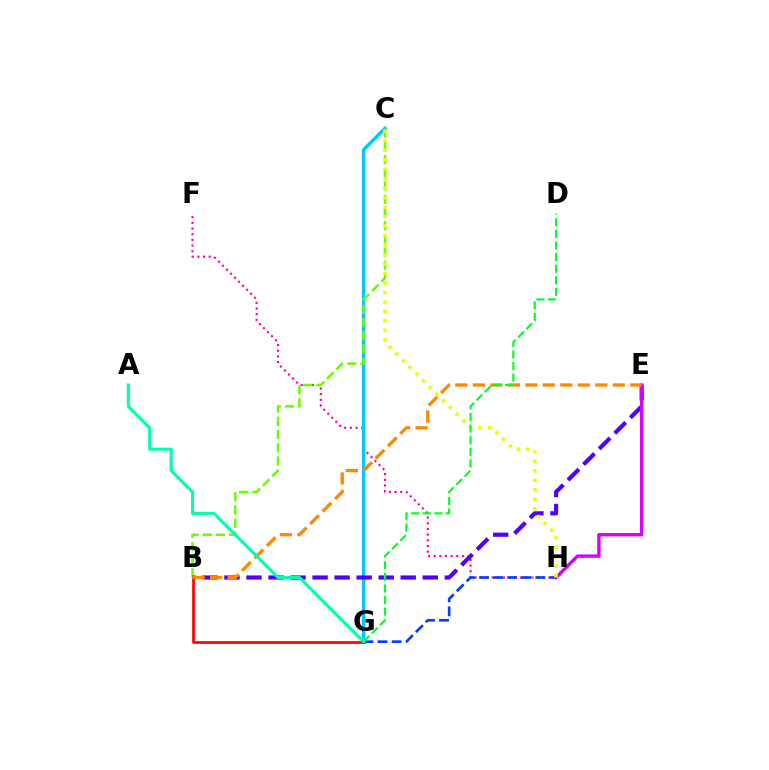{('F', 'H'): [{'color': '#ff00a0', 'line_style': 'dotted', 'thickness': 1.54}], ('C', 'G'): [{'color': '#00c7ff', 'line_style': 'solid', 'thickness': 2.48}], ('G', 'H'): [{'color': '#003fff', 'line_style': 'dashed', 'thickness': 1.91}], ('B', 'C'): [{'color': '#66ff00', 'line_style': 'dashed', 'thickness': 1.79}], ('B', 'E'): [{'color': '#4f00ff', 'line_style': 'dashed', 'thickness': 2.99}, {'color': '#ff8800', 'line_style': 'dashed', 'thickness': 2.38}], ('E', 'H'): [{'color': '#d600ff', 'line_style': 'solid', 'thickness': 2.43}], ('B', 'G'): [{'color': '#ff0000', 'line_style': 'solid', 'thickness': 1.93}], ('C', 'H'): [{'color': '#eeff00', 'line_style': 'dotted', 'thickness': 2.58}], ('D', 'G'): [{'color': '#00ff27', 'line_style': 'dashed', 'thickness': 1.58}], ('A', 'G'): [{'color': '#00ffaf', 'line_style': 'solid', 'thickness': 2.2}]}